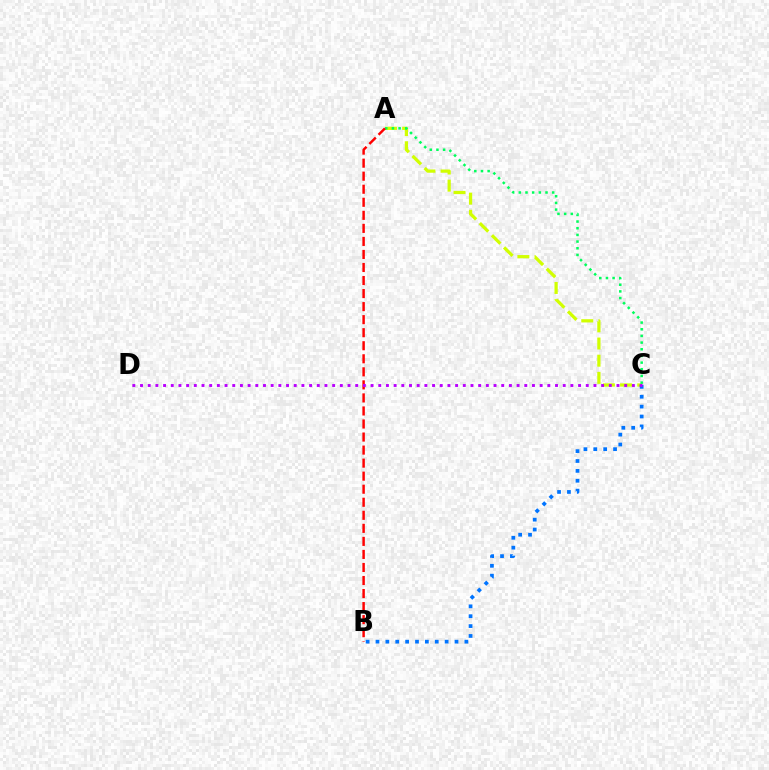{('A', 'C'): [{'color': '#d1ff00', 'line_style': 'dashed', 'thickness': 2.33}, {'color': '#00ff5c', 'line_style': 'dotted', 'thickness': 1.81}], ('A', 'B'): [{'color': '#ff0000', 'line_style': 'dashed', 'thickness': 1.77}], ('B', 'C'): [{'color': '#0074ff', 'line_style': 'dotted', 'thickness': 2.68}], ('C', 'D'): [{'color': '#b900ff', 'line_style': 'dotted', 'thickness': 2.09}]}